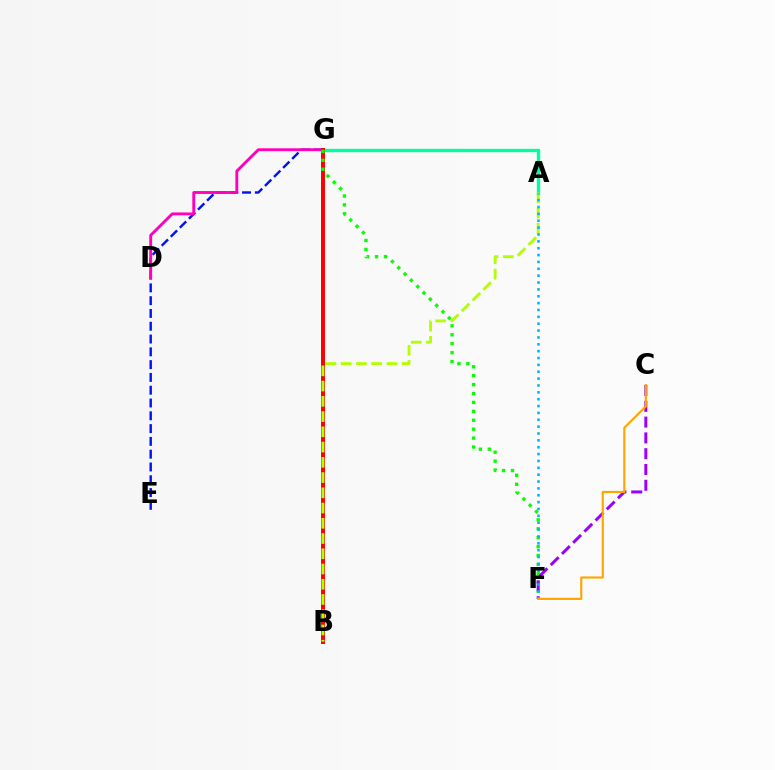{('A', 'G'): [{'color': '#00ff9d', 'line_style': 'solid', 'thickness': 2.41}], ('E', 'G'): [{'color': '#0010ff', 'line_style': 'dashed', 'thickness': 1.74}], ('D', 'G'): [{'color': '#ff00bd', 'line_style': 'solid', 'thickness': 2.07}], ('B', 'G'): [{'color': '#ff0000', 'line_style': 'solid', 'thickness': 2.86}], ('F', 'G'): [{'color': '#08ff00', 'line_style': 'dotted', 'thickness': 2.42}], ('A', 'B'): [{'color': '#b3ff00', 'line_style': 'dashed', 'thickness': 2.07}], ('C', 'F'): [{'color': '#9b00ff', 'line_style': 'dashed', 'thickness': 2.15}, {'color': '#ffa500', 'line_style': 'solid', 'thickness': 1.54}], ('A', 'F'): [{'color': '#00b5ff', 'line_style': 'dotted', 'thickness': 1.86}]}